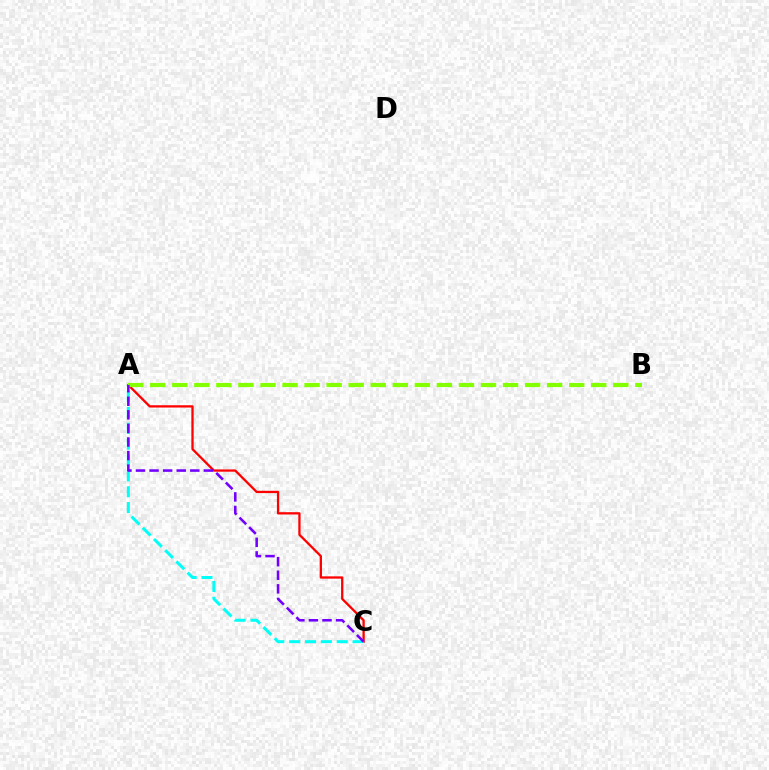{('A', 'C'): [{'color': '#ff0000', 'line_style': 'solid', 'thickness': 1.65}, {'color': '#00fff6', 'line_style': 'dashed', 'thickness': 2.15}, {'color': '#7200ff', 'line_style': 'dashed', 'thickness': 1.84}], ('A', 'B'): [{'color': '#84ff00', 'line_style': 'dashed', 'thickness': 3.0}]}